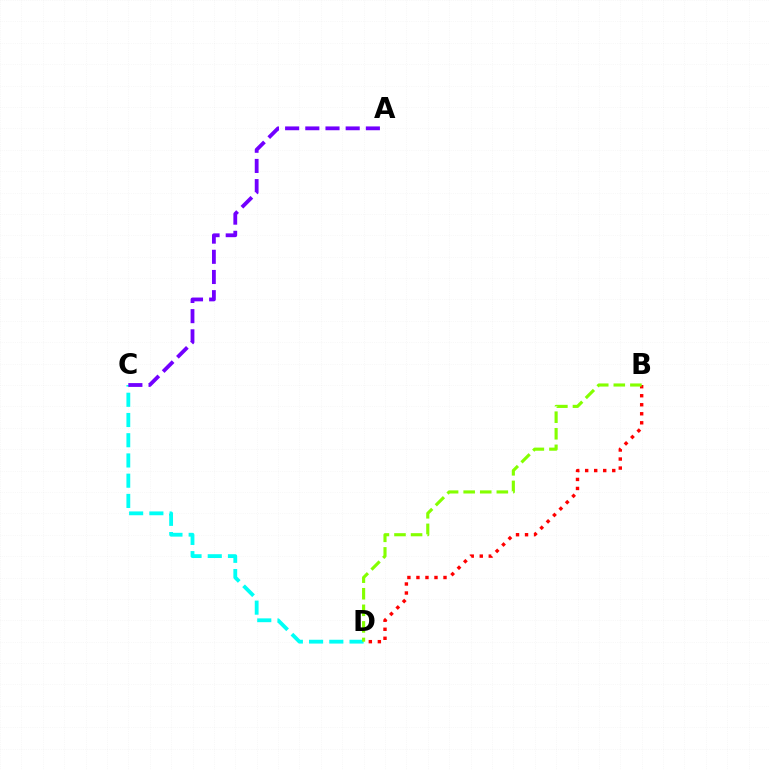{('C', 'D'): [{'color': '#00fff6', 'line_style': 'dashed', 'thickness': 2.75}], ('B', 'D'): [{'color': '#ff0000', 'line_style': 'dotted', 'thickness': 2.45}, {'color': '#84ff00', 'line_style': 'dashed', 'thickness': 2.25}], ('A', 'C'): [{'color': '#7200ff', 'line_style': 'dashed', 'thickness': 2.74}]}